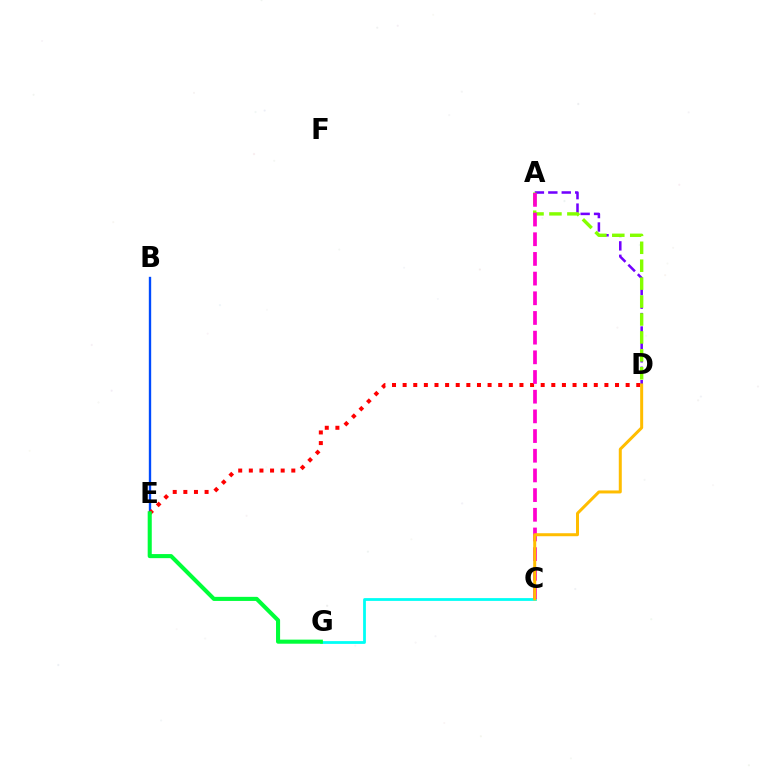{('B', 'E'): [{'color': '#004bff', 'line_style': 'solid', 'thickness': 1.7}], ('A', 'D'): [{'color': '#7200ff', 'line_style': 'dashed', 'thickness': 1.82}, {'color': '#84ff00', 'line_style': 'dashed', 'thickness': 2.44}], ('C', 'G'): [{'color': '#00fff6', 'line_style': 'solid', 'thickness': 2.0}], ('D', 'E'): [{'color': '#ff0000', 'line_style': 'dotted', 'thickness': 2.89}], ('E', 'G'): [{'color': '#00ff39', 'line_style': 'solid', 'thickness': 2.94}], ('A', 'C'): [{'color': '#ff00cf', 'line_style': 'dashed', 'thickness': 2.67}], ('C', 'D'): [{'color': '#ffbd00', 'line_style': 'solid', 'thickness': 2.16}]}